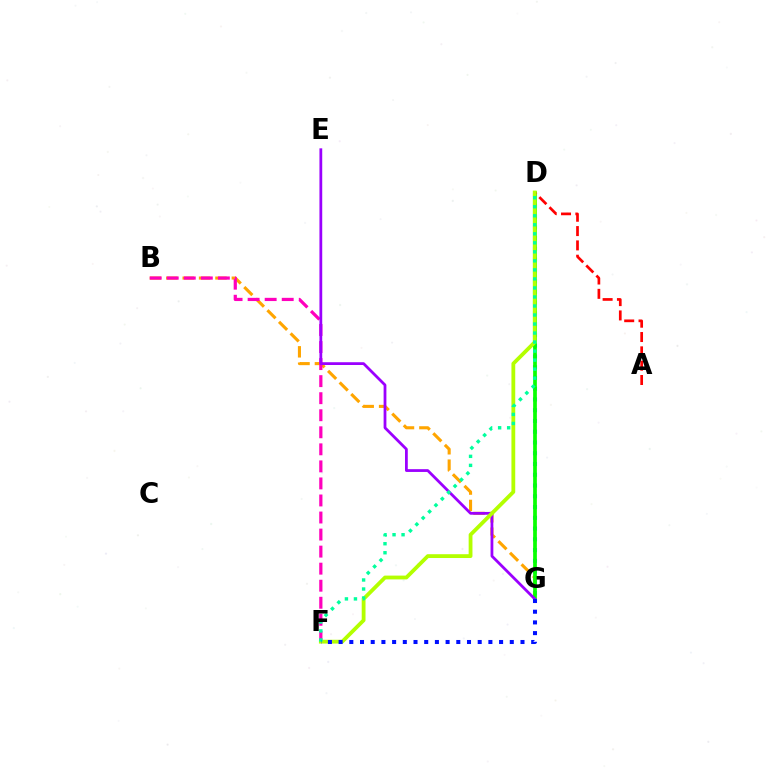{('D', 'G'): [{'color': '#00b5ff', 'line_style': 'dotted', 'thickness': 2.92}, {'color': '#08ff00', 'line_style': 'solid', 'thickness': 2.67}], ('B', 'G'): [{'color': '#ffa500', 'line_style': 'dashed', 'thickness': 2.23}], ('B', 'F'): [{'color': '#ff00bd', 'line_style': 'dashed', 'thickness': 2.32}], ('E', 'G'): [{'color': '#9b00ff', 'line_style': 'solid', 'thickness': 2.0}], ('A', 'D'): [{'color': '#ff0000', 'line_style': 'dashed', 'thickness': 1.95}], ('D', 'F'): [{'color': '#b3ff00', 'line_style': 'solid', 'thickness': 2.74}, {'color': '#00ff9d', 'line_style': 'dotted', 'thickness': 2.45}], ('F', 'G'): [{'color': '#0010ff', 'line_style': 'dotted', 'thickness': 2.91}]}